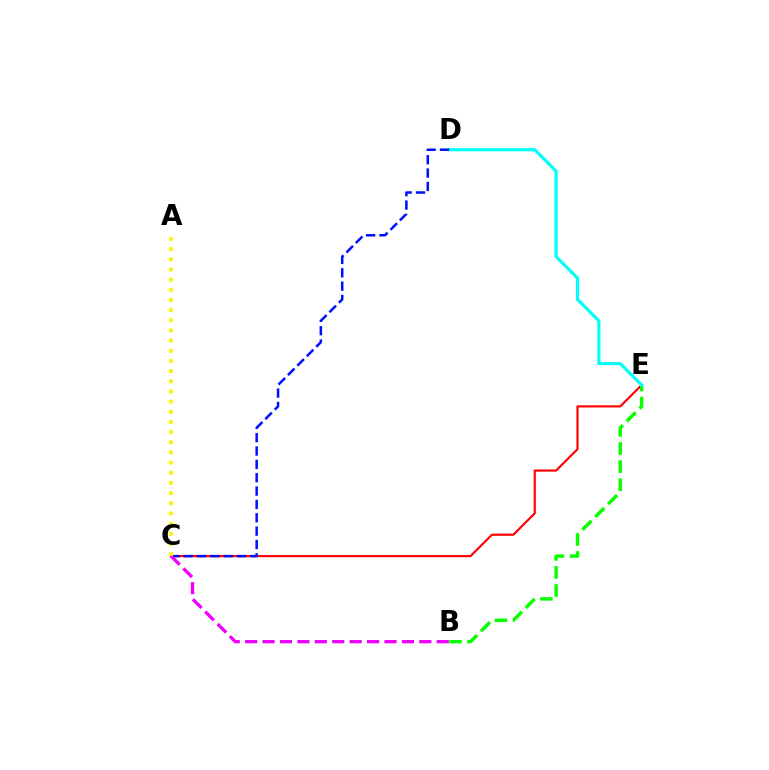{('C', 'E'): [{'color': '#ff0000', 'line_style': 'solid', 'thickness': 1.55}], ('B', 'E'): [{'color': '#08ff00', 'line_style': 'dashed', 'thickness': 2.46}], ('D', 'E'): [{'color': '#00fff6', 'line_style': 'solid', 'thickness': 2.27}], ('C', 'D'): [{'color': '#0010ff', 'line_style': 'dashed', 'thickness': 1.81}], ('B', 'C'): [{'color': '#ee00ff', 'line_style': 'dashed', 'thickness': 2.37}], ('A', 'C'): [{'color': '#fcf500', 'line_style': 'dotted', 'thickness': 2.76}]}